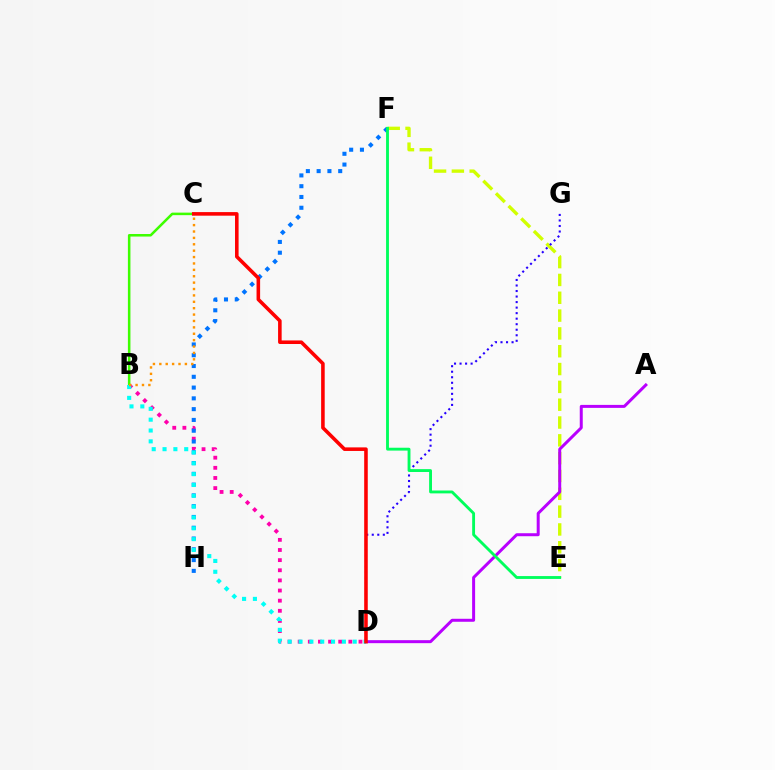{('E', 'F'): [{'color': '#d1ff00', 'line_style': 'dashed', 'thickness': 2.42}, {'color': '#00ff5c', 'line_style': 'solid', 'thickness': 2.06}], ('B', 'D'): [{'color': '#ff00ac', 'line_style': 'dotted', 'thickness': 2.75}, {'color': '#00fff6', 'line_style': 'dotted', 'thickness': 2.94}], ('F', 'H'): [{'color': '#0074ff', 'line_style': 'dotted', 'thickness': 2.93}], ('B', 'C'): [{'color': '#3dff00', 'line_style': 'solid', 'thickness': 1.83}, {'color': '#ff9400', 'line_style': 'dotted', 'thickness': 1.74}], ('A', 'D'): [{'color': '#b900ff', 'line_style': 'solid', 'thickness': 2.15}], ('D', 'G'): [{'color': '#2500ff', 'line_style': 'dotted', 'thickness': 1.5}], ('C', 'D'): [{'color': '#ff0000', 'line_style': 'solid', 'thickness': 2.57}]}